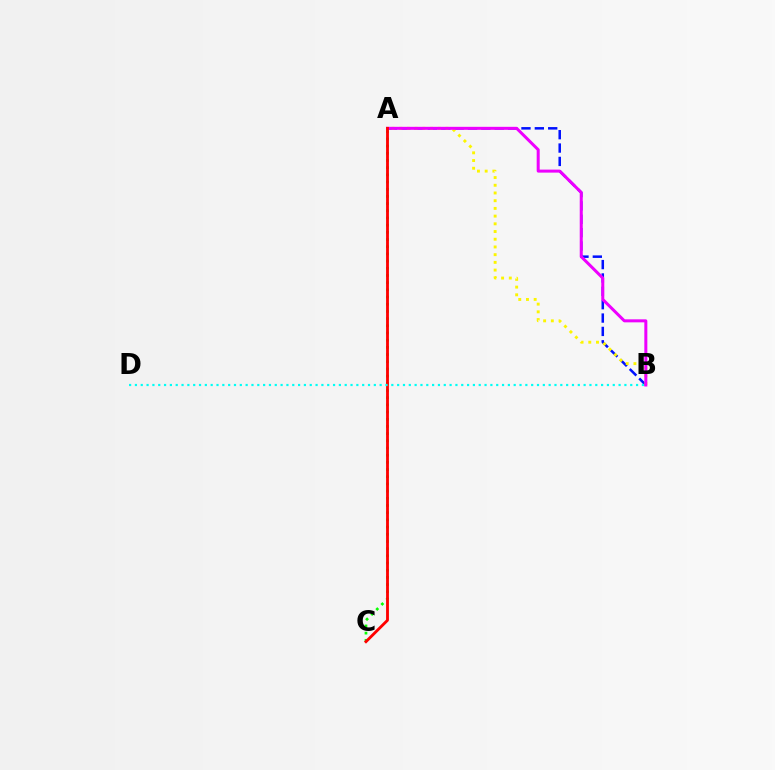{('A', 'C'): [{'color': '#08ff00', 'line_style': 'dotted', 'thickness': 1.95}, {'color': '#ff0000', 'line_style': 'solid', 'thickness': 2.04}], ('A', 'B'): [{'color': '#0010ff', 'line_style': 'dashed', 'thickness': 1.82}, {'color': '#fcf500', 'line_style': 'dotted', 'thickness': 2.09}, {'color': '#ee00ff', 'line_style': 'solid', 'thickness': 2.17}], ('B', 'D'): [{'color': '#00fff6', 'line_style': 'dotted', 'thickness': 1.58}]}